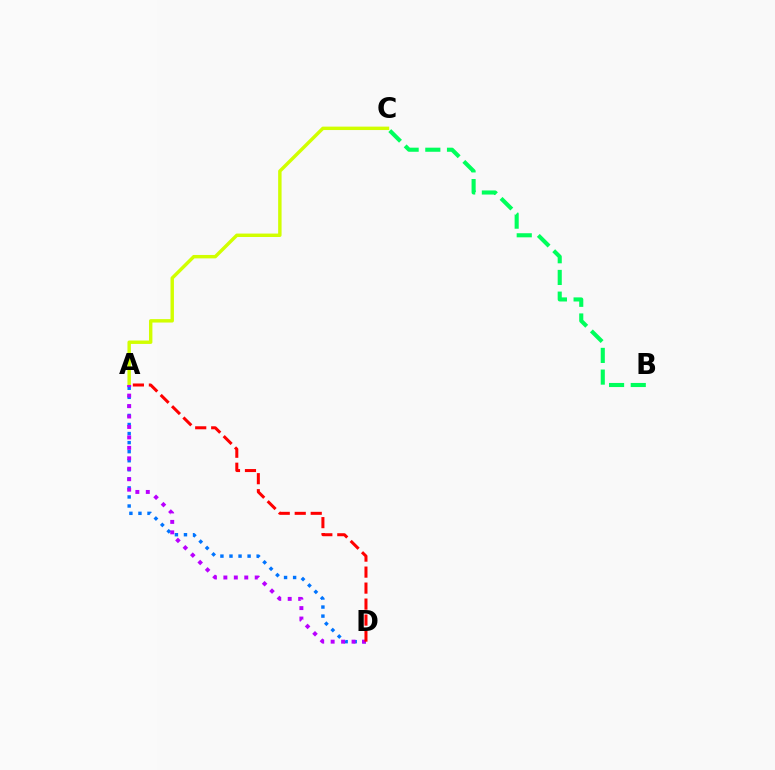{('A', 'C'): [{'color': '#d1ff00', 'line_style': 'solid', 'thickness': 2.46}], ('A', 'D'): [{'color': '#0074ff', 'line_style': 'dotted', 'thickness': 2.46}, {'color': '#b900ff', 'line_style': 'dotted', 'thickness': 2.84}, {'color': '#ff0000', 'line_style': 'dashed', 'thickness': 2.17}], ('B', 'C'): [{'color': '#00ff5c', 'line_style': 'dashed', 'thickness': 2.95}]}